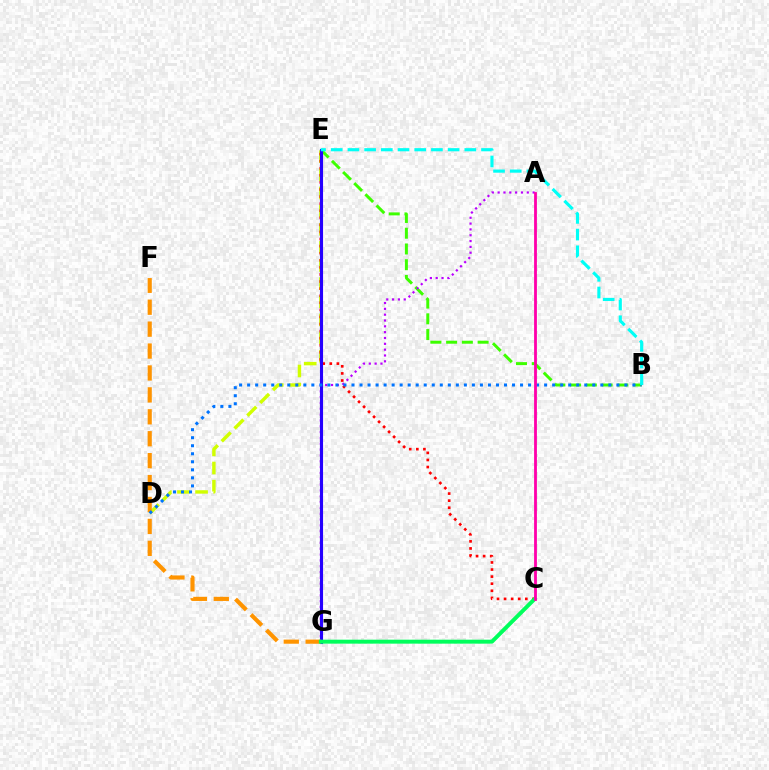{('B', 'E'): [{'color': '#3dff00', 'line_style': 'dashed', 'thickness': 2.14}, {'color': '#00fff6', 'line_style': 'dashed', 'thickness': 2.27}], ('D', 'E'): [{'color': '#d1ff00', 'line_style': 'dashed', 'thickness': 2.46}], ('C', 'E'): [{'color': '#ff0000', 'line_style': 'dotted', 'thickness': 1.92}], ('A', 'G'): [{'color': '#b900ff', 'line_style': 'dotted', 'thickness': 1.58}], ('E', 'G'): [{'color': '#2500ff', 'line_style': 'solid', 'thickness': 2.24}], ('F', 'G'): [{'color': '#ff9400', 'line_style': 'dashed', 'thickness': 2.98}], ('B', 'D'): [{'color': '#0074ff', 'line_style': 'dotted', 'thickness': 2.18}], ('C', 'G'): [{'color': '#00ff5c', 'line_style': 'solid', 'thickness': 2.86}], ('A', 'C'): [{'color': '#ff00ac', 'line_style': 'solid', 'thickness': 2.02}]}